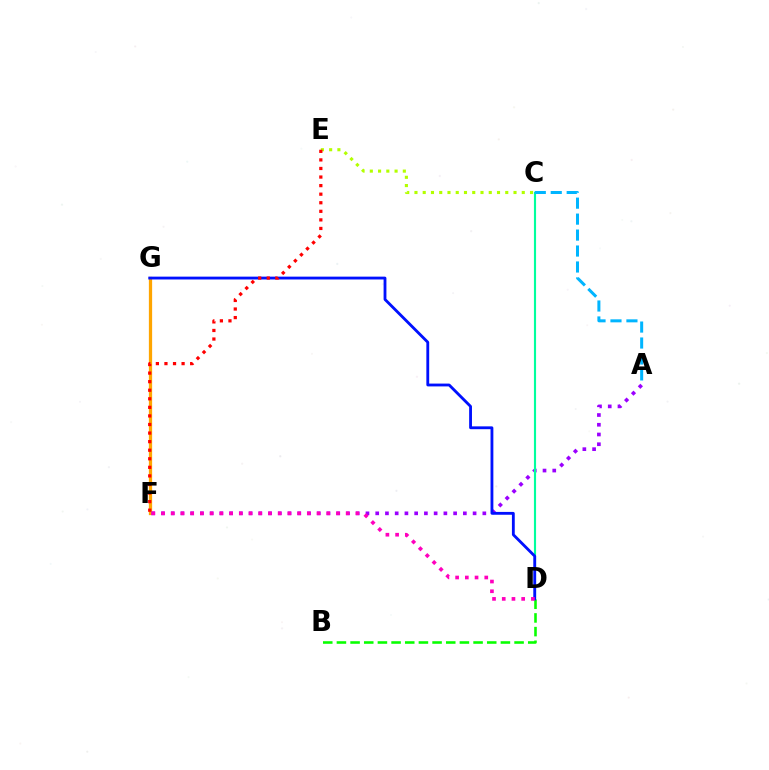{('B', 'D'): [{'color': '#08ff00', 'line_style': 'dashed', 'thickness': 1.86}], ('F', 'G'): [{'color': '#ffa500', 'line_style': 'solid', 'thickness': 2.34}], ('A', 'F'): [{'color': '#9b00ff', 'line_style': 'dotted', 'thickness': 2.65}], ('C', 'D'): [{'color': '#00ff9d', 'line_style': 'solid', 'thickness': 1.54}], ('C', 'E'): [{'color': '#b3ff00', 'line_style': 'dotted', 'thickness': 2.24}], ('A', 'C'): [{'color': '#00b5ff', 'line_style': 'dashed', 'thickness': 2.17}], ('D', 'G'): [{'color': '#0010ff', 'line_style': 'solid', 'thickness': 2.04}], ('E', 'F'): [{'color': '#ff0000', 'line_style': 'dotted', 'thickness': 2.33}], ('D', 'F'): [{'color': '#ff00bd', 'line_style': 'dotted', 'thickness': 2.64}]}